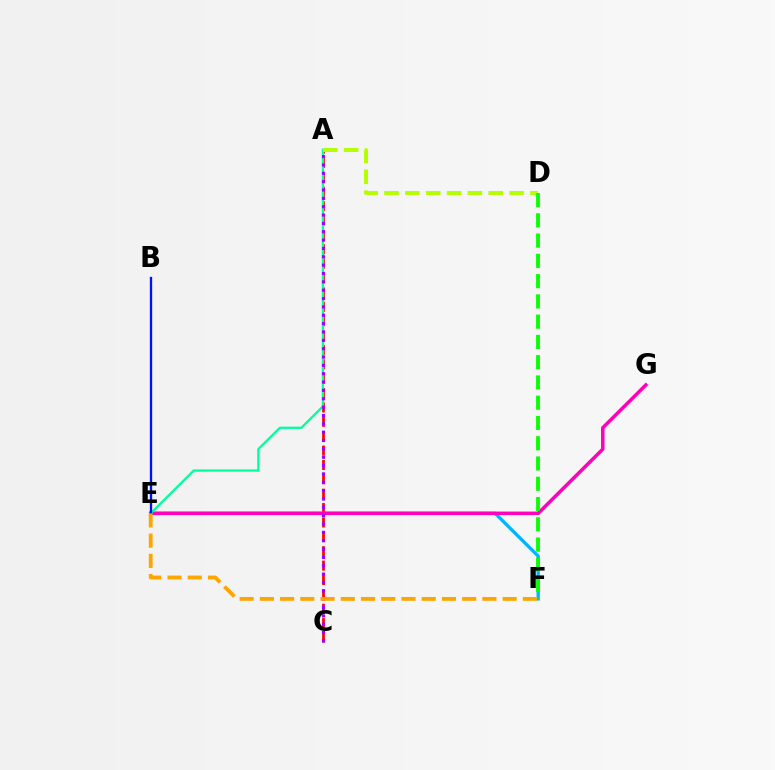{('A', 'C'): [{'color': '#ff0000', 'line_style': 'dashed', 'thickness': 1.95}, {'color': '#9b00ff', 'line_style': 'dotted', 'thickness': 2.27}], ('E', 'F'): [{'color': '#00b5ff', 'line_style': 'solid', 'thickness': 2.38}, {'color': '#ffa500', 'line_style': 'dashed', 'thickness': 2.75}], ('E', 'G'): [{'color': '#ff00bd', 'line_style': 'solid', 'thickness': 2.53}], ('A', 'E'): [{'color': '#00ff9d', 'line_style': 'solid', 'thickness': 1.64}], ('A', 'D'): [{'color': '#b3ff00', 'line_style': 'dashed', 'thickness': 2.83}], ('D', 'F'): [{'color': '#08ff00', 'line_style': 'dashed', 'thickness': 2.75}], ('B', 'E'): [{'color': '#0010ff', 'line_style': 'solid', 'thickness': 1.67}]}